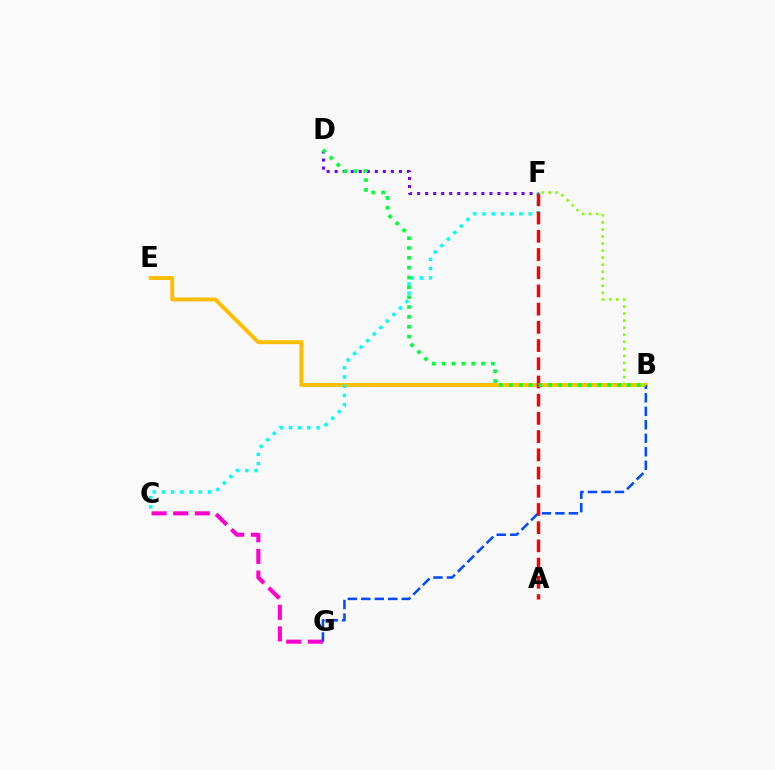{('C', 'G'): [{'color': '#ff00cf', 'line_style': 'dashed', 'thickness': 2.94}], ('D', 'F'): [{'color': '#7200ff', 'line_style': 'dotted', 'thickness': 2.18}], ('B', 'E'): [{'color': '#ffbd00', 'line_style': 'solid', 'thickness': 2.83}], ('C', 'F'): [{'color': '#00fff6', 'line_style': 'dotted', 'thickness': 2.51}], ('B', 'G'): [{'color': '#004bff', 'line_style': 'dashed', 'thickness': 1.83}], ('A', 'F'): [{'color': '#ff0000', 'line_style': 'dashed', 'thickness': 2.47}], ('B', 'F'): [{'color': '#84ff00', 'line_style': 'dotted', 'thickness': 1.91}], ('B', 'D'): [{'color': '#00ff39', 'line_style': 'dotted', 'thickness': 2.67}]}